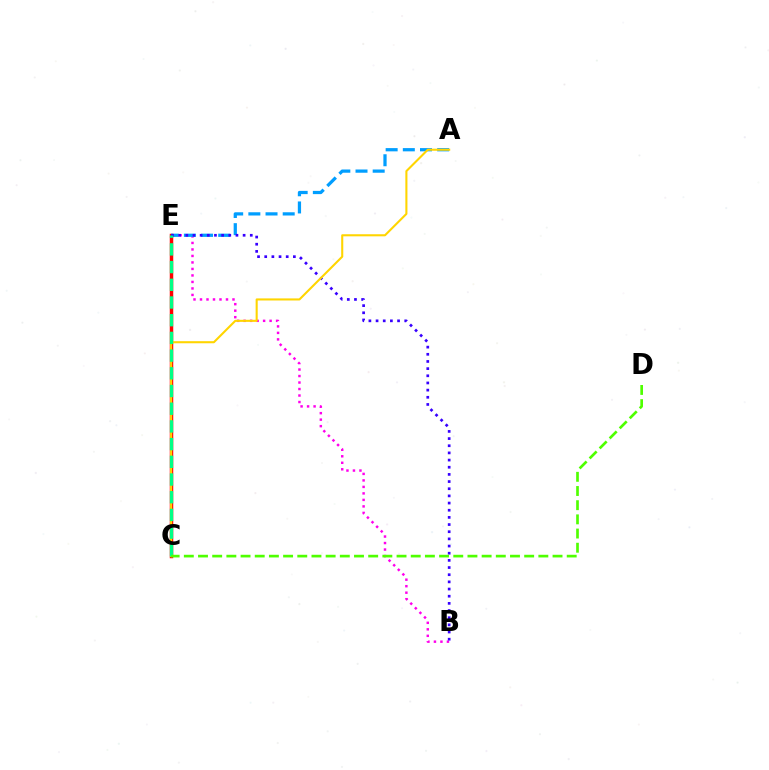{('C', 'E'): [{'color': '#ff0000', 'line_style': 'solid', 'thickness': 2.51}, {'color': '#00ff86', 'line_style': 'dashed', 'thickness': 2.4}], ('B', 'E'): [{'color': '#ff00ed', 'line_style': 'dotted', 'thickness': 1.77}, {'color': '#3700ff', 'line_style': 'dotted', 'thickness': 1.95}], ('A', 'E'): [{'color': '#009eff', 'line_style': 'dashed', 'thickness': 2.33}], ('A', 'C'): [{'color': '#ffd500', 'line_style': 'solid', 'thickness': 1.5}], ('C', 'D'): [{'color': '#4fff00', 'line_style': 'dashed', 'thickness': 1.93}]}